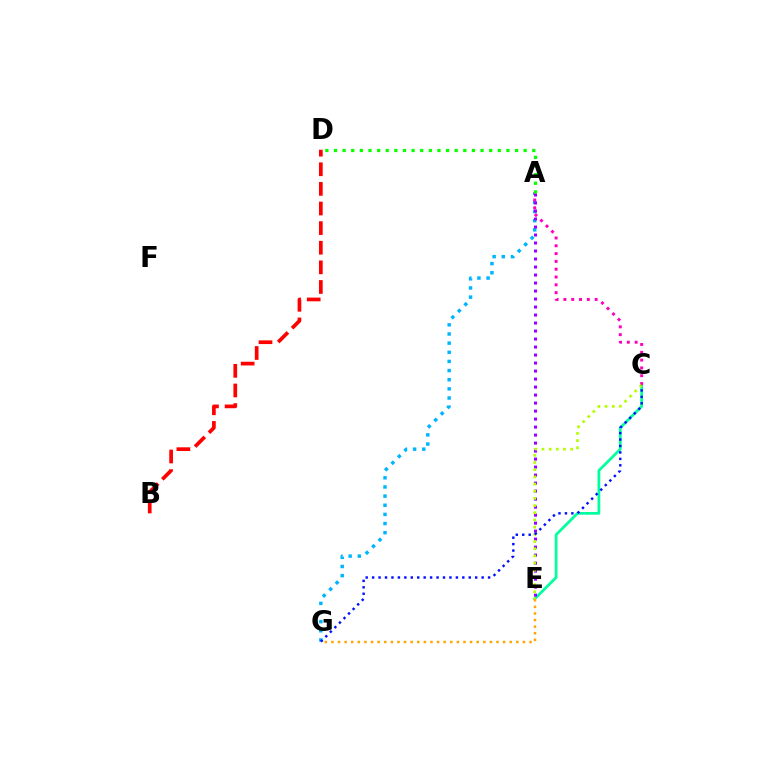{('C', 'E'): [{'color': '#00ff9d', 'line_style': 'solid', 'thickness': 1.97}, {'color': '#b3ff00', 'line_style': 'dotted', 'thickness': 1.95}], ('A', 'G'): [{'color': '#00b5ff', 'line_style': 'dotted', 'thickness': 2.49}], ('E', 'G'): [{'color': '#ffa500', 'line_style': 'dotted', 'thickness': 1.79}], ('B', 'D'): [{'color': '#ff0000', 'line_style': 'dashed', 'thickness': 2.66}], ('A', 'E'): [{'color': '#9b00ff', 'line_style': 'dotted', 'thickness': 2.17}], ('A', 'C'): [{'color': '#ff00bd', 'line_style': 'dotted', 'thickness': 2.12}], ('A', 'D'): [{'color': '#08ff00', 'line_style': 'dotted', 'thickness': 2.34}], ('C', 'G'): [{'color': '#0010ff', 'line_style': 'dotted', 'thickness': 1.75}]}